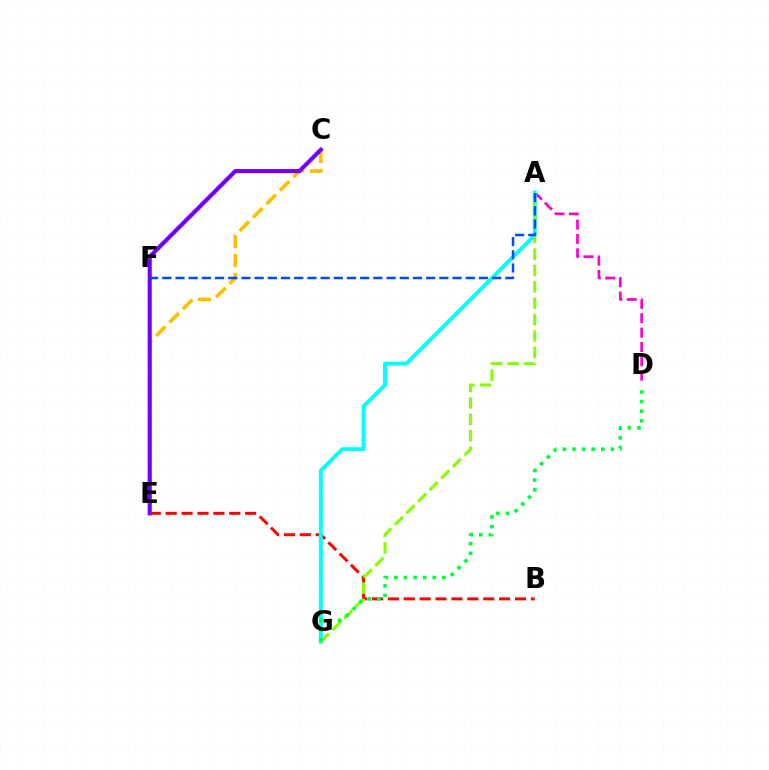{('B', 'E'): [{'color': '#ff0000', 'line_style': 'dashed', 'thickness': 2.16}], ('A', 'D'): [{'color': '#ff00cf', 'line_style': 'dashed', 'thickness': 1.95}], ('A', 'G'): [{'color': '#00fff6', 'line_style': 'solid', 'thickness': 2.82}, {'color': '#84ff00', 'line_style': 'dashed', 'thickness': 2.23}], ('D', 'G'): [{'color': '#00ff39', 'line_style': 'dotted', 'thickness': 2.61}], ('C', 'E'): [{'color': '#ffbd00', 'line_style': 'dashed', 'thickness': 2.58}, {'color': '#7200ff', 'line_style': 'solid', 'thickness': 2.94}], ('A', 'F'): [{'color': '#004bff', 'line_style': 'dashed', 'thickness': 1.79}]}